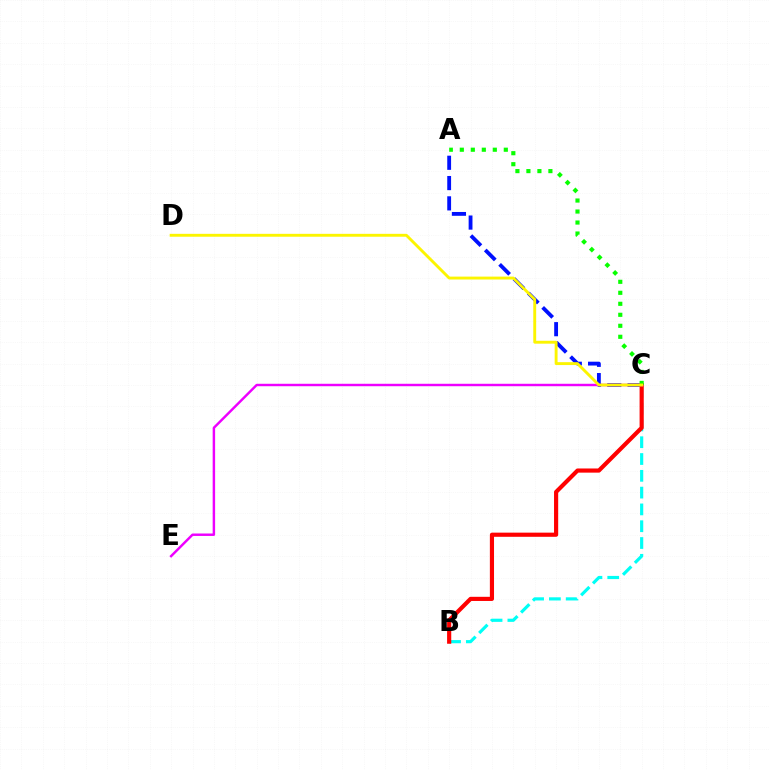{('A', 'C'): [{'color': '#0010ff', 'line_style': 'dashed', 'thickness': 2.76}, {'color': '#08ff00', 'line_style': 'dotted', 'thickness': 2.99}], ('B', 'C'): [{'color': '#00fff6', 'line_style': 'dashed', 'thickness': 2.28}, {'color': '#ff0000', 'line_style': 'solid', 'thickness': 2.99}], ('C', 'E'): [{'color': '#ee00ff', 'line_style': 'solid', 'thickness': 1.76}], ('C', 'D'): [{'color': '#fcf500', 'line_style': 'solid', 'thickness': 2.08}]}